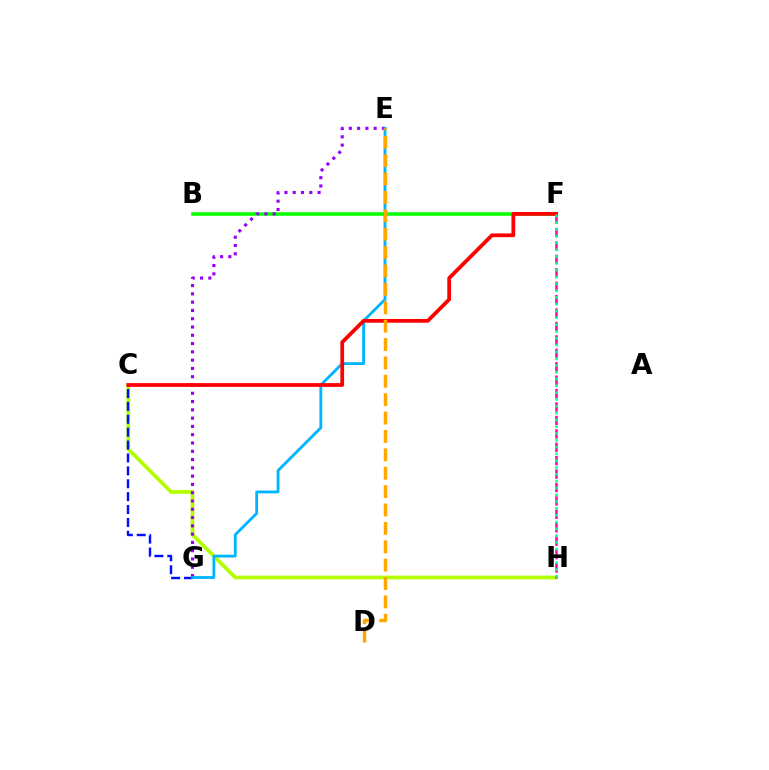{('C', 'H'): [{'color': '#b3ff00', 'line_style': 'solid', 'thickness': 2.72}], ('B', 'F'): [{'color': '#08ff00', 'line_style': 'solid', 'thickness': 2.54}], ('E', 'G'): [{'color': '#9b00ff', 'line_style': 'dotted', 'thickness': 2.25}, {'color': '#00b5ff', 'line_style': 'solid', 'thickness': 2.03}], ('F', 'H'): [{'color': '#ff00bd', 'line_style': 'dashed', 'thickness': 1.82}, {'color': '#00ff9d', 'line_style': 'dotted', 'thickness': 1.85}], ('C', 'G'): [{'color': '#0010ff', 'line_style': 'dashed', 'thickness': 1.75}], ('C', 'F'): [{'color': '#ff0000', 'line_style': 'solid', 'thickness': 2.7}], ('D', 'E'): [{'color': '#ffa500', 'line_style': 'dashed', 'thickness': 2.5}]}